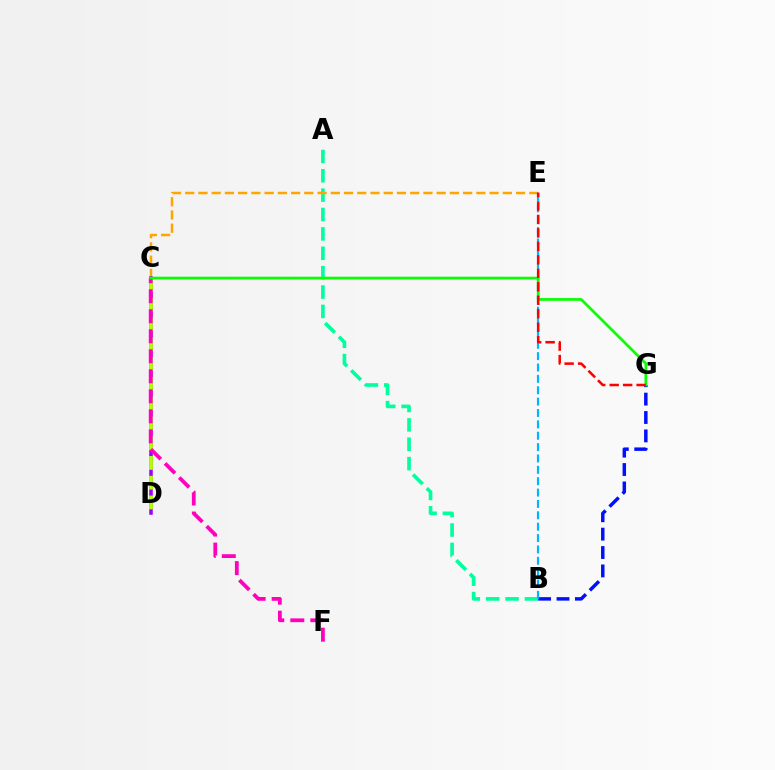{('A', 'B'): [{'color': '#00ff9d', 'line_style': 'dashed', 'thickness': 2.63}], ('B', 'G'): [{'color': '#0010ff', 'line_style': 'dashed', 'thickness': 2.5}], ('C', 'E'): [{'color': '#ffa500', 'line_style': 'dashed', 'thickness': 1.8}], ('C', 'D'): [{'color': '#9b00ff', 'line_style': 'solid', 'thickness': 2.53}, {'color': '#b3ff00', 'line_style': 'dashed', 'thickness': 2.69}], ('B', 'E'): [{'color': '#00b5ff', 'line_style': 'dashed', 'thickness': 1.54}], ('C', 'F'): [{'color': '#ff00bd', 'line_style': 'dashed', 'thickness': 2.72}], ('C', 'G'): [{'color': '#08ff00', 'line_style': 'solid', 'thickness': 1.95}], ('E', 'G'): [{'color': '#ff0000', 'line_style': 'dashed', 'thickness': 1.83}]}